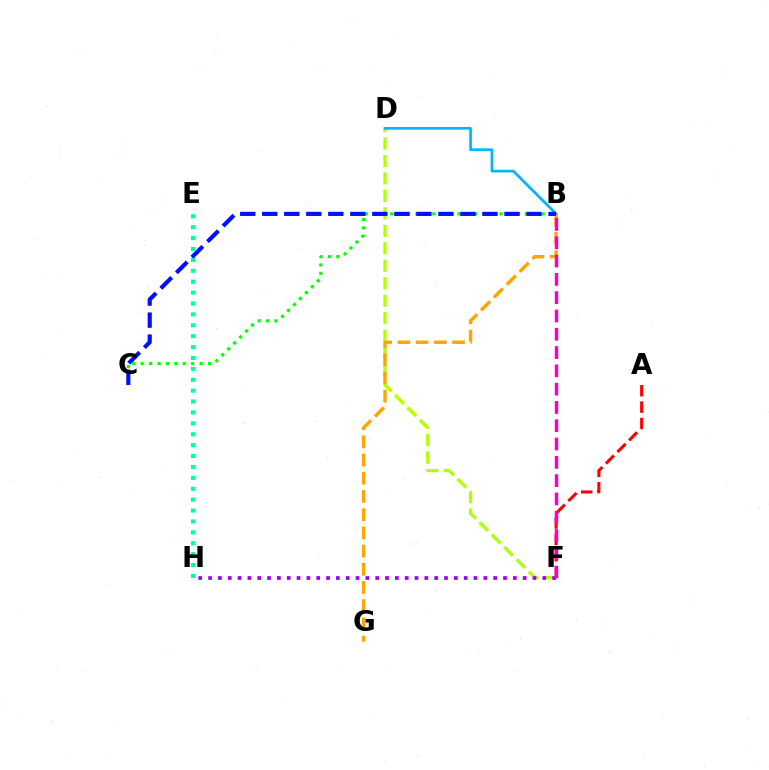{('D', 'F'): [{'color': '#b3ff00', 'line_style': 'dashed', 'thickness': 2.37}], ('A', 'F'): [{'color': '#ff0000', 'line_style': 'dashed', 'thickness': 2.23}], ('B', 'D'): [{'color': '#00b5ff', 'line_style': 'solid', 'thickness': 1.94}], ('F', 'H'): [{'color': '#9b00ff', 'line_style': 'dotted', 'thickness': 2.67}], ('B', 'G'): [{'color': '#ffa500', 'line_style': 'dashed', 'thickness': 2.47}], ('B', 'F'): [{'color': '#ff00bd', 'line_style': 'dashed', 'thickness': 2.49}], ('E', 'H'): [{'color': '#00ff9d', 'line_style': 'dotted', 'thickness': 2.96}], ('B', 'C'): [{'color': '#08ff00', 'line_style': 'dotted', 'thickness': 2.29}, {'color': '#0010ff', 'line_style': 'dashed', 'thickness': 2.99}]}